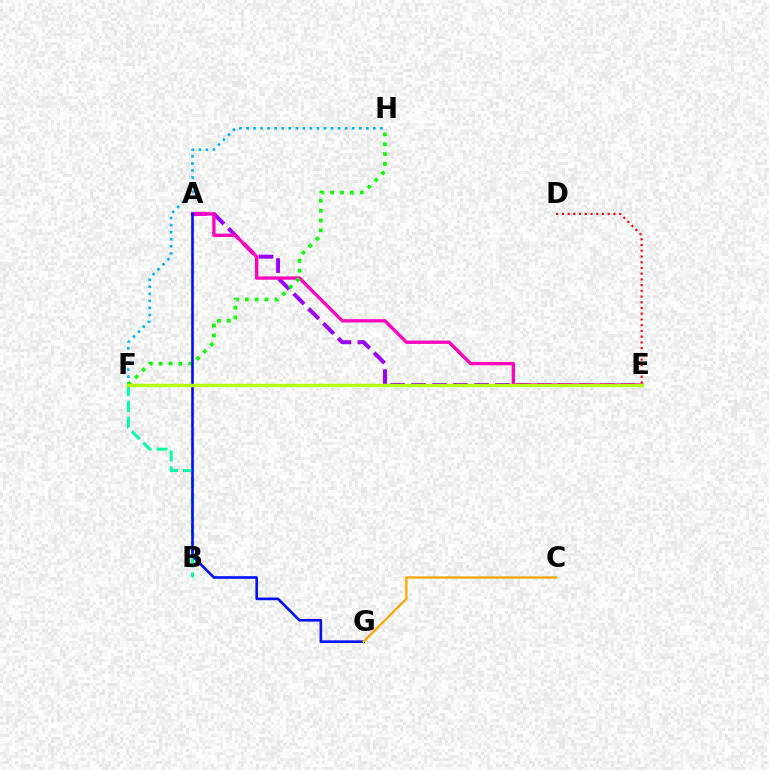{('A', 'E'): [{'color': '#9b00ff', 'line_style': 'dashed', 'thickness': 2.85}, {'color': '#ff00bd', 'line_style': 'solid', 'thickness': 2.38}], ('F', 'H'): [{'color': '#00b5ff', 'line_style': 'dotted', 'thickness': 1.92}, {'color': '#08ff00', 'line_style': 'dotted', 'thickness': 2.67}], ('B', 'F'): [{'color': '#00ff9d', 'line_style': 'dashed', 'thickness': 2.17}], ('D', 'E'): [{'color': '#ff0000', 'line_style': 'dotted', 'thickness': 1.56}], ('A', 'G'): [{'color': '#0010ff', 'line_style': 'solid', 'thickness': 1.89}], ('E', 'F'): [{'color': '#b3ff00', 'line_style': 'solid', 'thickness': 2.45}], ('C', 'G'): [{'color': '#ffa500', 'line_style': 'solid', 'thickness': 1.62}]}